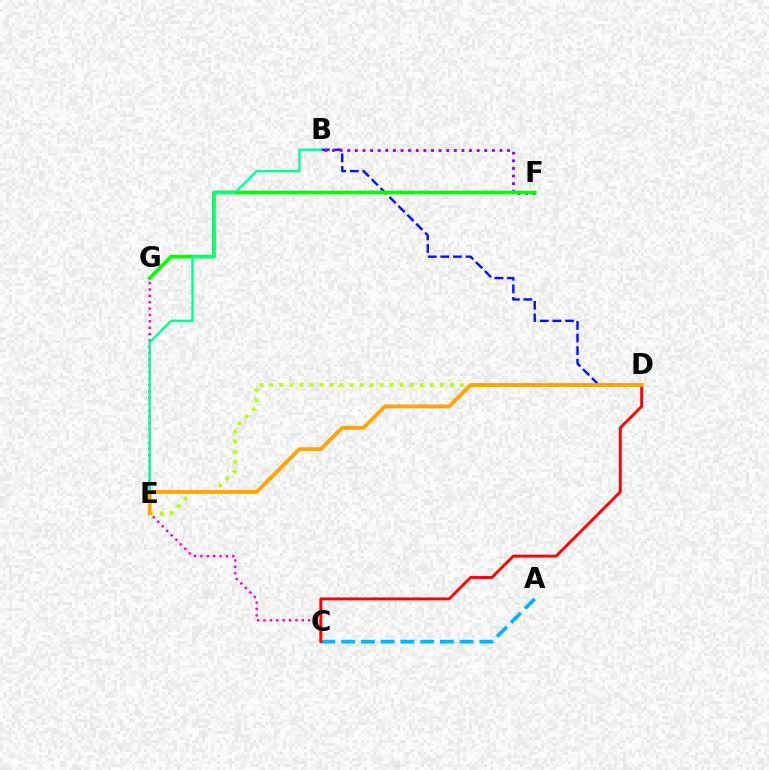{('B', 'D'): [{'color': '#0010ff', 'line_style': 'dashed', 'thickness': 1.71}], ('D', 'E'): [{'color': '#b3ff00', 'line_style': 'dotted', 'thickness': 2.72}, {'color': '#ffa500', 'line_style': 'solid', 'thickness': 2.77}], ('B', 'F'): [{'color': '#9b00ff', 'line_style': 'dotted', 'thickness': 2.07}], ('A', 'C'): [{'color': '#00b5ff', 'line_style': 'dashed', 'thickness': 2.68}], ('C', 'G'): [{'color': '#ff00bd', 'line_style': 'dotted', 'thickness': 1.73}], ('C', 'D'): [{'color': '#ff0000', 'line_style': 'solid', 'thickness': 2.1}], ('F', 'G'): [{'color': '#08ff00', 'line_style': 'solid', 'thickness': 2.7}], ('B', 'E'): [{'color': '#00ff9d', 'line_style': 'solid', 'thickness': 1.73}]}